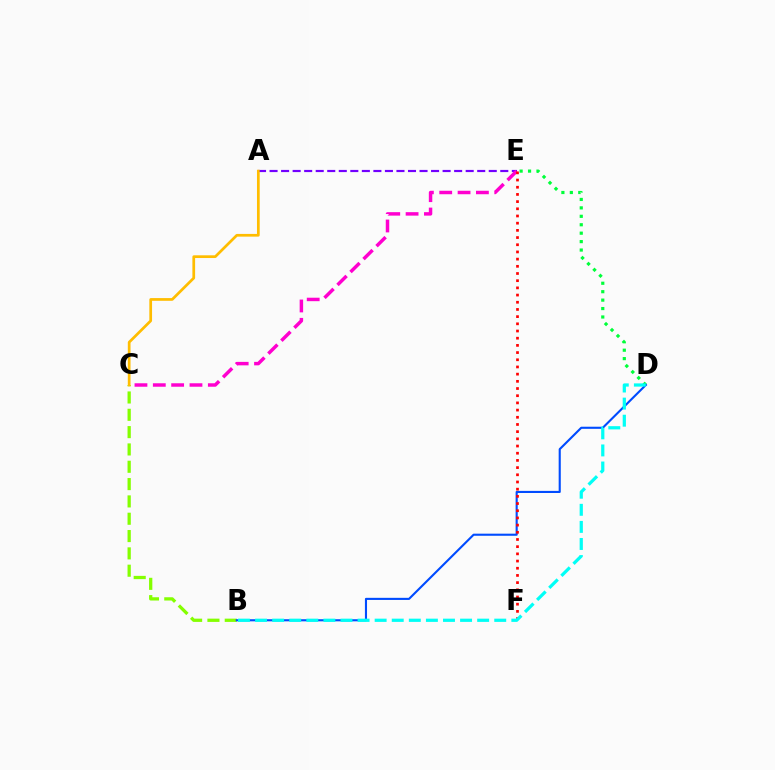{('B', 'C'): [{'color': '#84ff00', 'line_style': 'dashed', 'thickness': 2.35}], ('A', 'E'): [{'color': '#7200ff', 'line_style': 'dashed', 'thickness': 1.57}], ('D', 'E'): [{'color': '#00ff39', 'line_style': 'dotted', 'thickness': 2.29}], ('C', 'E'): [{'color': '#ff00cf', 'line_style': 'dashed', 'thickness': 2.49}], ('B', 'D'): [{'color': '#004bff', 'line_style': 'solid', 'thickness': 1.52}, {'color': '#00fff6', 'line_style': 'dashed', 'thickness': 2.32}], ('A', 'C'): [{'color': '#ffbd00', 'line_style': 'solid', 'thickness': 1.96}], ('E', 'F'): [{'color': '#ff0000', 'line_style': 'dotted', 'thickness': 1.95}]}